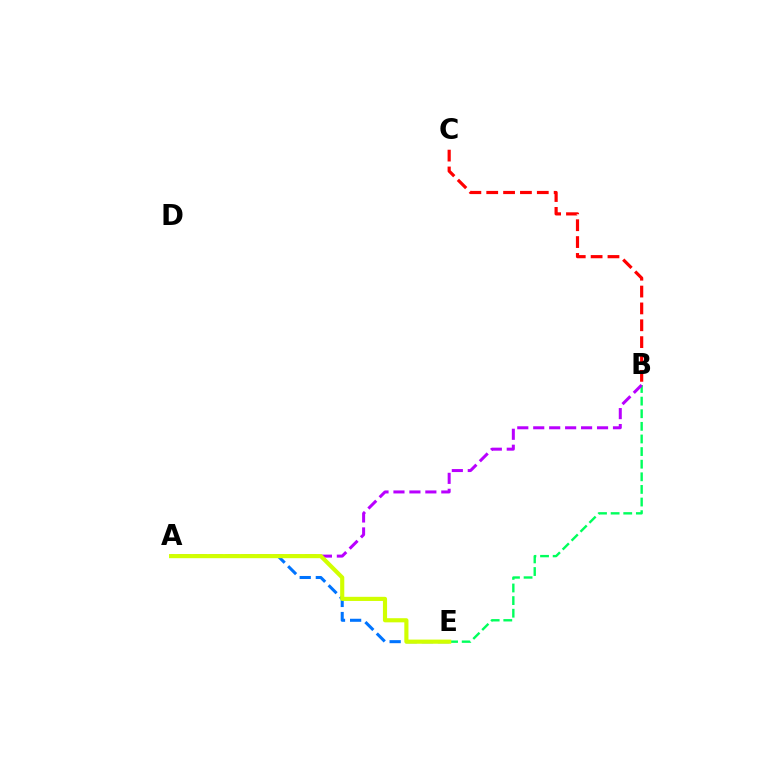{('A', 'E'): [{'color': '#0074ff', 'line_style': 'dashed', 'thickness': 2.19}, {'color': '#d1ff00', 'line_style': 'solid', 'thickness': 2.98}], ('B', 'E'): [{'color': '#00ff5c', 'line_style': 'dashed', 'thickness': 1.71}], ('B', 'C'): [{'color': '#ff0000', 'line_style': 'dashed', 'thickness': 2.29}], ('A', 'B'): [{'color': '#b900ff', 'line_style': 'dashed', 'thickness': 2.17}]}